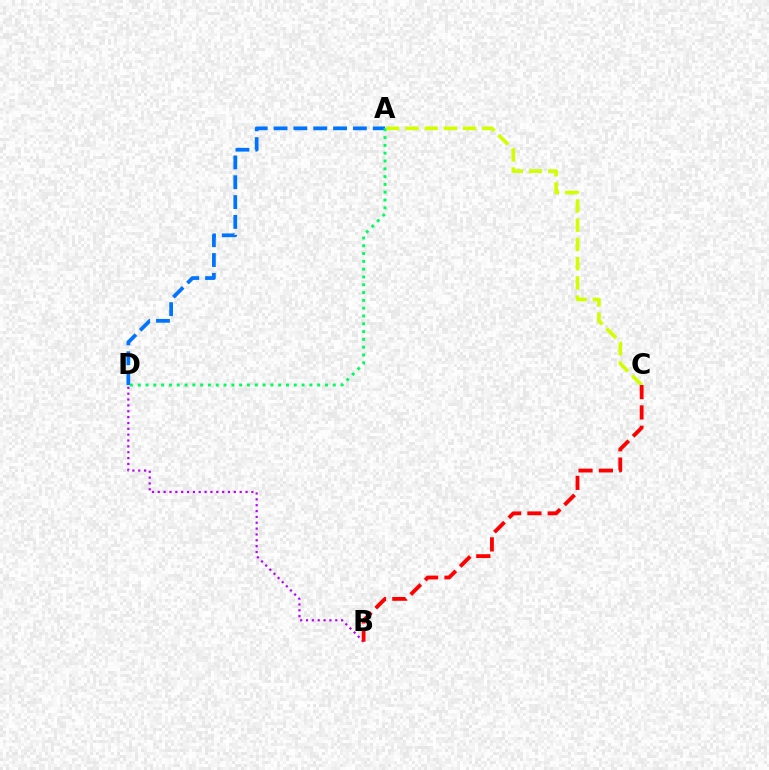{('B', 'D'): [{'color': '#b900ff', 'line_style': 'dotted', 'thickness': 1.59}], ('A', 'C'): [{'color': '#d1ff00', 'line_style': 'dashed', 'thickness': 2.61}], ('A', 'D'): [{'color': '#0074ff', 'line_style': 'dashed', 'thickness': 2.69}, {'color': '#00ff5c', 'line_style': 'dotted', 'thickness': 2.12}], ('B', 'C'): [{'color': '#ff0000', 'line_style': 'dashed', 'thickness': 2.76}]}